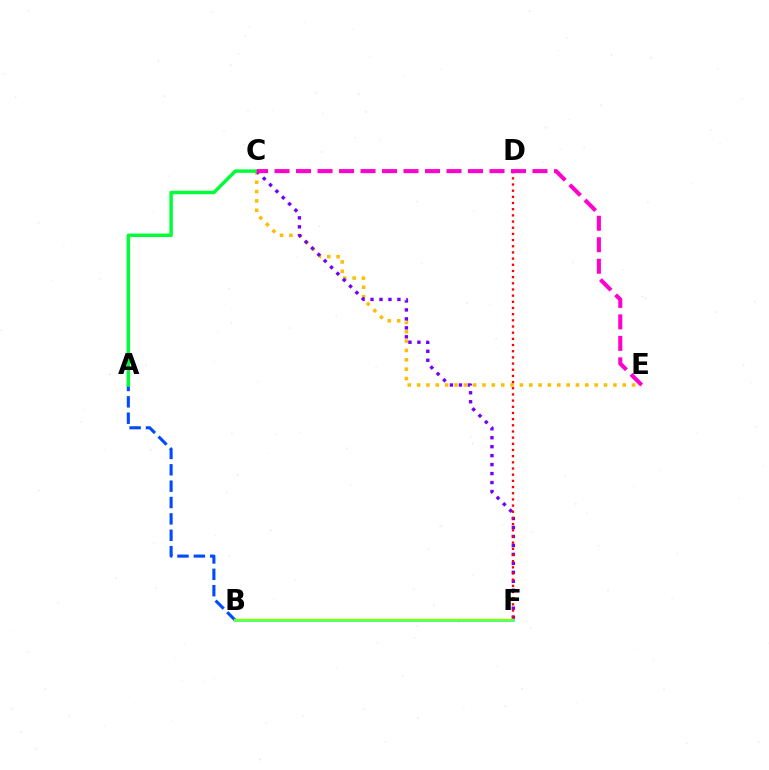{('B', 'F'): [{'color': '#00fff6', 'line_style': 'solid', 'thickness': 1.99}, {'color': '#84ff00', 'line_style': 'solid', 'thickness': 1.75}], ('C', 'E'): [{'color': '#ffbd00', 'line_style': 'dotted', 'thickness': 2.54}, {'color': '#ff00cf', 'line_style': 'dashed', 'thickness': 2.92}], ('A', 'B'): [{'color': '#004bff', 'line_style': 'dashed', 'thickness': 2.22}], ('C', 'F'): [{'color': '#7200ff', 'line_style': 'dotted', 'thickness': 2.44}], ('D', 'F'): [{'color': '#ff0000', 'line_style': 'dotted', 'thickness': 1.68}], ('A', 'C'): [{'color': '#00ff39', 'line_style': 'solid', 'thickness': 2.5}]}